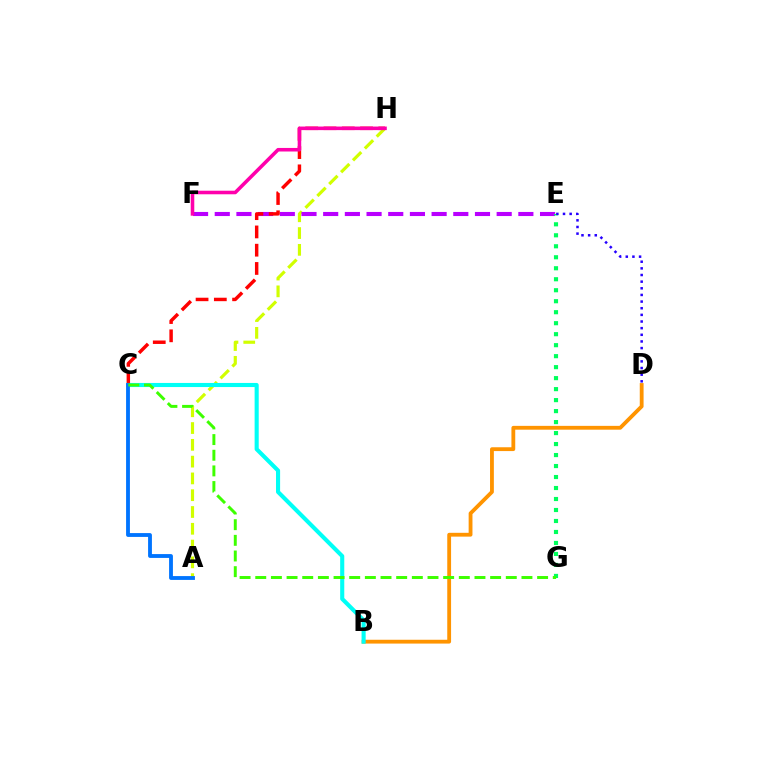{('A', 'H'): [{'color': '#d1ff00', 'line_style': 'dashed', 'thickness': 2.28}], ('B', 'D'): [{'color': '#ff9400', 'line_style': 'solid', 'thickness': 2.75}], ('E', 'F'): [{'color': '#b900ff', 'line_style': 'dashed', 'thickness': 2.95}], ('C', 'H'): [{'color': '#ff0000', 'line_style': 'dashed', 'thickness': 2.48}], ('B', 'C'): [{'color': '#00fff6', 'line_style': 'solid', 'thickness': 2.95}], ('E', 'G'): [{'color': '#00ff5c', 'line_style': 'dotted', 'thickness': 2.99}], ('F', 'H'): [{'color': '#ff00ac', 'line_style': 'solid', 'thickness': 2.57}], ('D', 'E'): [{'color': '#2500ff', 'line_style': 'dotted', 'thickness': 1.81}], ('A', 'C'): [{'color': '#0074ff', 'line_style': 'solid', 'thickness': 2.76}], ('C', 'G'): [{'color': '#3dff00', 'line_style': 'dashed', 'thickness': 2.13}]}